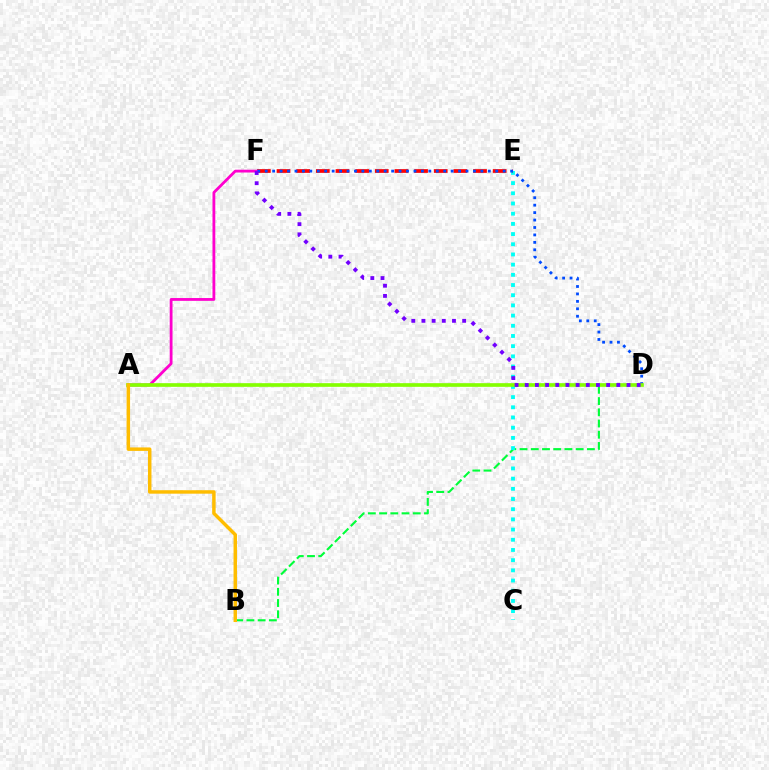{('B', 'D'): [{'color': '#00ff39', 'line_style': 'dashed', 'thickness': 1.52}], ('C', 'E'): [{'color': '#00fff6', 'line_style': 'dotted', 'thickness': 2.77}], ('E', 'F'): [{'color': '#ff0000', 'line_style': 'dashed', 'thickness': 2.67}], ('A', 'F'): [{'color': '#ff00cf', 'line_style': 'solid', 'thickness': 2.02}], ('D', 'F'): [{'color': '#004bff', 'line_style': 'dotted', 'thickness': 2.02}, {'color': '#7200ff', 'line_style': 'dotted', 'thickness': 2.76}], ('A', 'D'): [{'color': '#84ff00', 'line_style': 'solid', 'thickness': 2.64}], ('A', 'B'): [{'color': '#ffbd00', 'line_style': 'solid', 'thickness': 2.5}]}